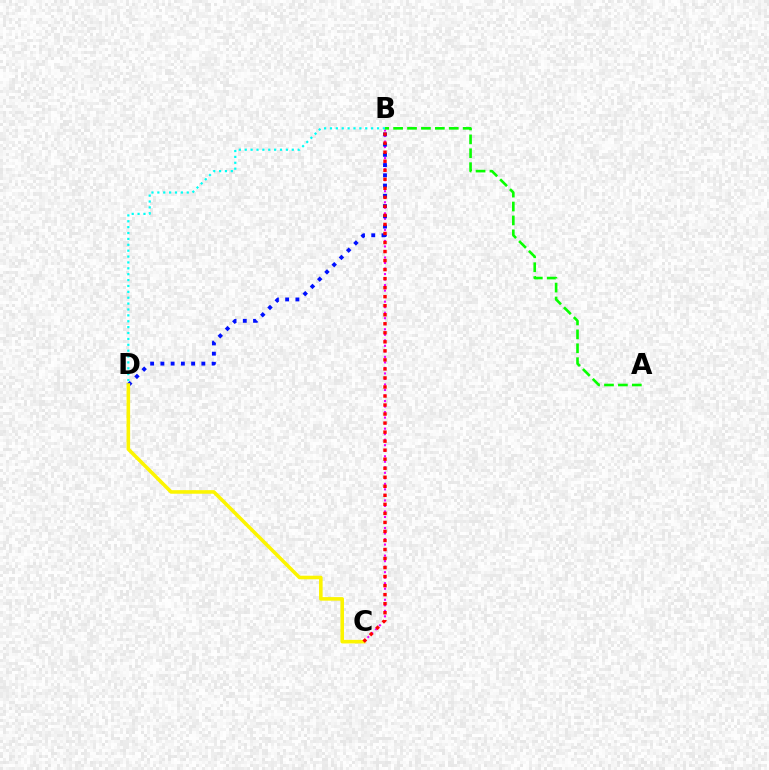{('B', 'C'): [{'color': '#ee00ff', 'line_style': 'dotted', 'thickness': 1.5}, {'color': '#ff0000', 'line_style': 'dotted', 'thickness': 2.45}], ('B', 'D'): [{'color': '#0010ff', 'line_style': 'dotted', 'thickness': 2.78}, {'color': '#00fff6', 'line_style': 'dotted', 'thickness': 1.6}], ('C', 'D'): [{'color': '#fcf500', 'line_style': 'solid', 'thickness': 2.57}], ('A', 'B'): [{'color': '#08ff00', 'line_style': 'dashed', 'thickness': 1.89}]}